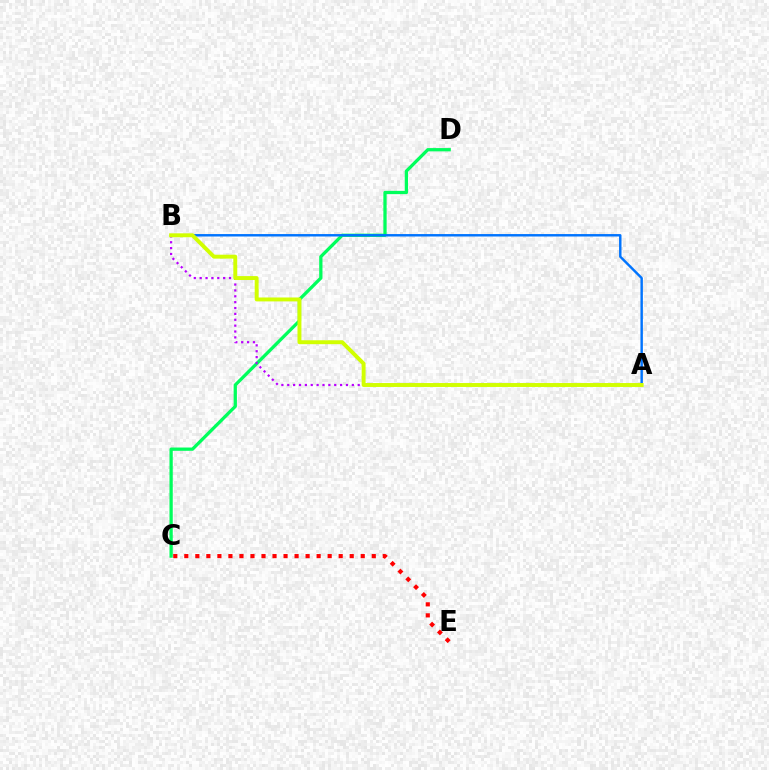{('C', 'D'): [{'color': '#00ff5c', 'line_style': 'solid', 'thickness': 2.36}], ('A', 'B'): [{'color': '#0074ff', 'line_style': 'solid', 'thickness': 1.75}, {'color': '#b900ff', 'line_style': 'dotted', 'thickness': 1.6}, {'color': '#d1ff00', 'line_style': 'solid', 'thickness': 2.83}], ('C', 'E'): [{'color': '#ff0000', 'line_style': 'dotted', 'thickness': 3.0}]}